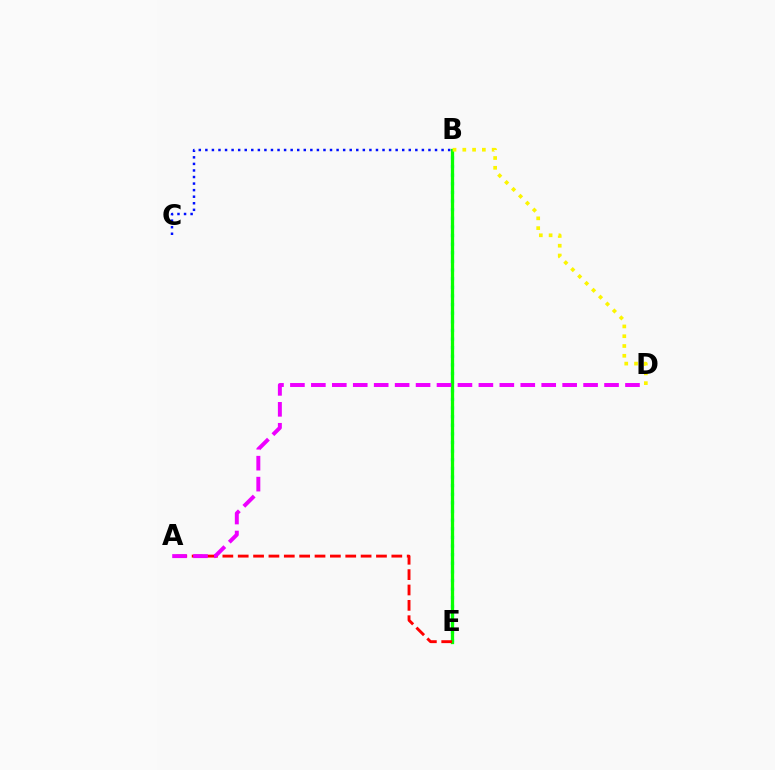{('B', 'E'): [{'color': '#00fff6', 'line_style': 'dotted', 'thickness': 2.34}, {'color': '#08ff00', 'line_style': 'solid', 'thickness': 2.36}], ('B', 'D'): [{'color': '#fcf500', 'line_style': 'dotted', 'thickness': 2.66}], ('A', 'E'): [{'color': '#ff0000', 'line_style': 'dashed', 'thickness': 2.09}], ('A', 'D'): [{'color': '#ee00ff', 'line_style': 'dashed', 'thickness': 2.84}], ('B', 'C'): [{'color': '#0010ff', 'line_style': 'dotted', 'thickness': 1.78}]}